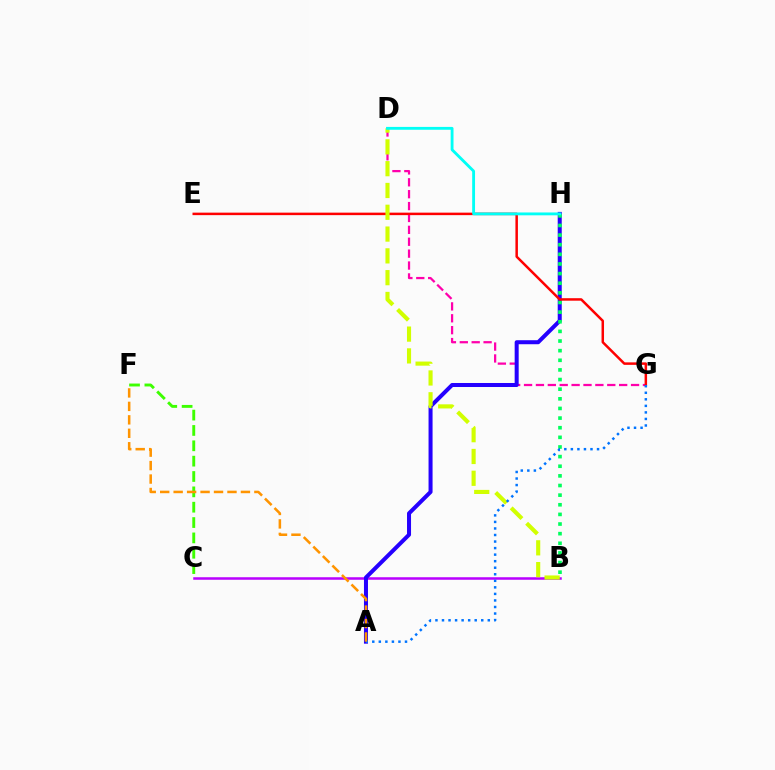{('B', 'C'): [{'color': '#b900ff', 'line_style': 'solid', 'thickness': 1.82}], ('D', 'G'): [{'color': '#ff00ac', 'line_style': 'dashed', 'thickness': 1.62}], ('A', 'H'): [{'color': '#2500ff', 'line_style': 'solid', 'thickness': 2.89}], ('B', 'H'): [{'color': '#00ff5c', 'line_style': 'dotted', 'thickness': 2.62}], ('E', 'G'): [{'color': '#ff0000', 'line_style': 'solid', 'thickness': 1.8}], ('C', 'F'): [{'color': '#3dff00', 'line_style': 'dashed', 'thickness': 2.09}], ('B', 'D'): [{'color': '#d1ff00', 'line_style': 'dashed', 'thickness': 2.96}], ('D', 'H'): [{'color': '#00fff6', 'line_style': 'solid', 'thickness': 2.05}], ('A', 'G'): [{'color': '#0074ff', 'line_style': 'dotted', 'thickness': 1.78}], ('A', 'F'): [{'color': '#ff9400', 'line_style': 'dashed', 'thickness': 1.83}]}